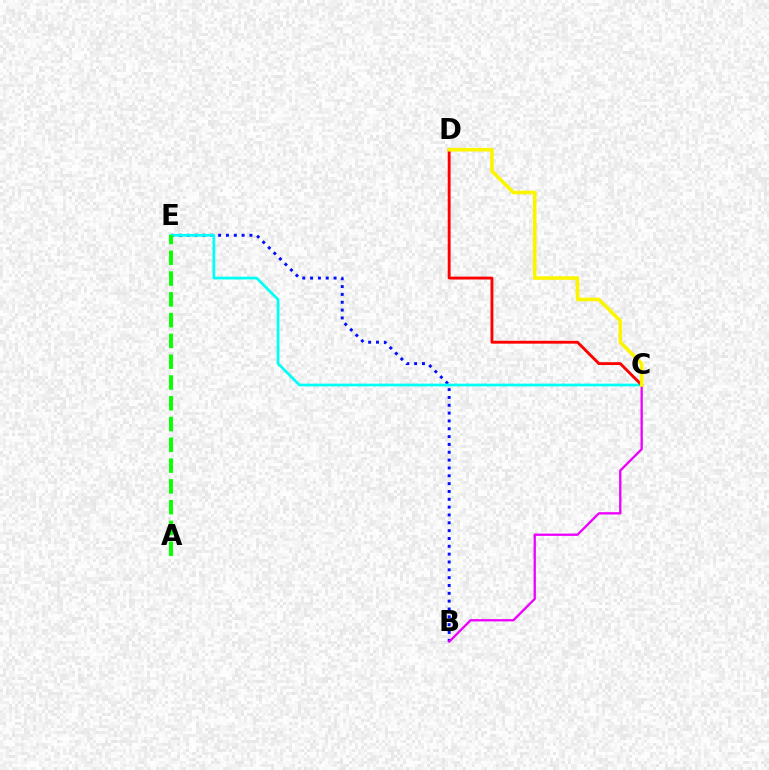{('B', 'E'): [{'color': '#0010ff', 'line_style': 'dotted', 'thickness': 2.13}], ('C', 'E'): [{'color': '#00fff6', 'line_style': 'solid', 'thickness': 1.96}], ('B', 'C'): [{'color': '#ee00ff', 'line_style': 'solid', 'thickness': 1.67}], ('C', 'D'): [{'color': '#ff0000', 'line_style': 'solid', 'thickness': 2.06}, {'color': '#fcf500', 'line_style': 'solid', 'thickness': 2.59}], ('A', 'E'): [{'color': '#08ff00', 'line_style': 'dashed', 'thickness': 2.82}]}